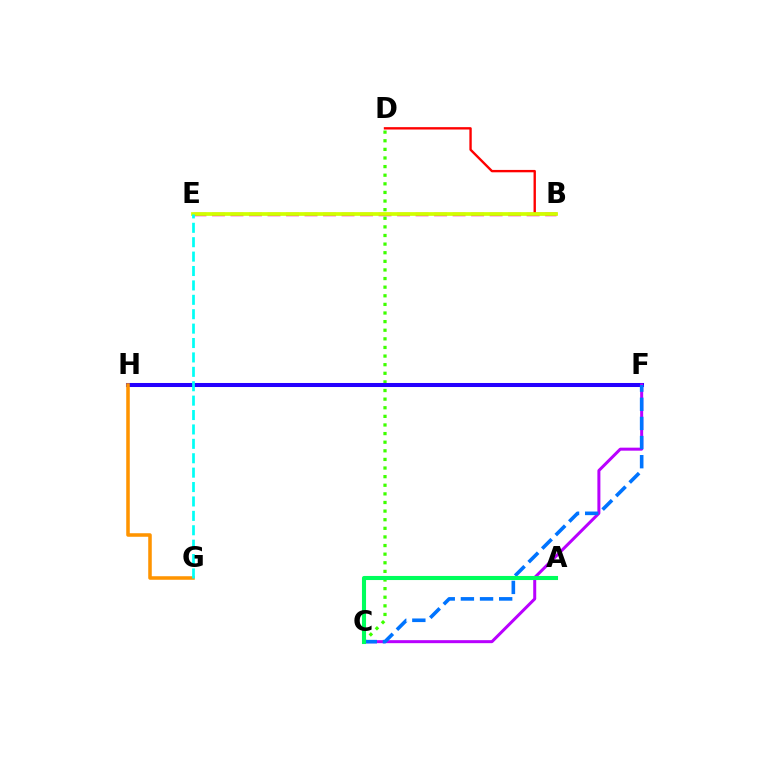{('B', 'E'): [{'color': '#ff00ac', 'line_style': 'dashed', 'thickness': 2.51}, {'color': '#d1ff00', 'line_style': 'solid', 'thickness': 2.68}], ('C', 'D'): [{'color': '#3dff00', 'line_style': 'dotted', 'thickness': 2.34}], ('F', 'H'): [{'color': '#2500ff', 'line_style': 'solid', 'thickness': 2.91}], ('C', 'F'): [{'color': '#b900ff', 'line_style': 'solid', 'thickness': 2.16}, {'color': '#0074ff', 'line_style': 'dashed', 'thickness': 2.6}], ('B', 'D'): [{'color': '#ff0000', 'line_style': 'solid', 'thickness': 1.71}], ('G', 'H'): [{'color': '#ff9400', 'line_style': 'solid', 'thickness': 2.55}], ('A', 'C'): [{'color': '#00ff5c', 'line_style': 'solid', 'thickness': 2.94}], ('E', 'G'): [{'color': '#00fff6', 'line_style': 'dashed', 'thickness': 1.96}]}